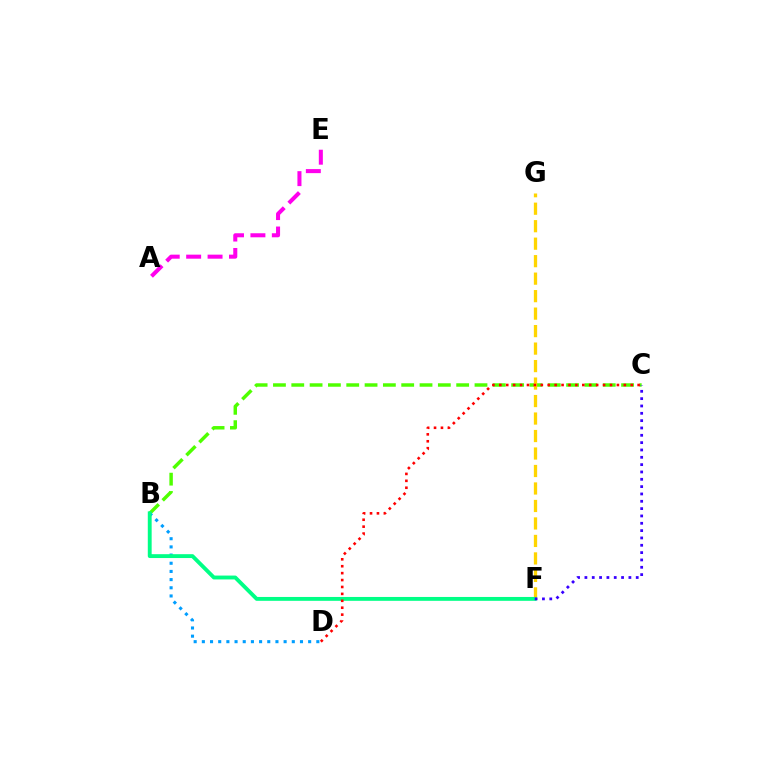{('B', 'C'): [{'color': '#4fff00', 'line_style': 'dashed', 'thickness': 2.49}], ('B', 'D'): [{'color': '#009eff', 'line_style': 'dotted', 'thickness': 2.22}], ('F', 'G'): [{'color': '#ffd500', 'line_style': 'dashed', 'thickness': 2.38}], ('B', 'F'): [{'color': '#00ff86', 'line_style': 'solid', 'thickness': 2.78}], ('A', 'E'): [{'color': '#ff00ed', 'line_style': 'dashed', 'thickness': 2.91}], ('C', 'D'): [{'color': '#ff0000', 'line_style': 'dotted', 'thickness': 1.88}], ('C', 'F'): [{'color': '#3700ff', 'line_style': 'dotted', 'thickness': 1.99}]}